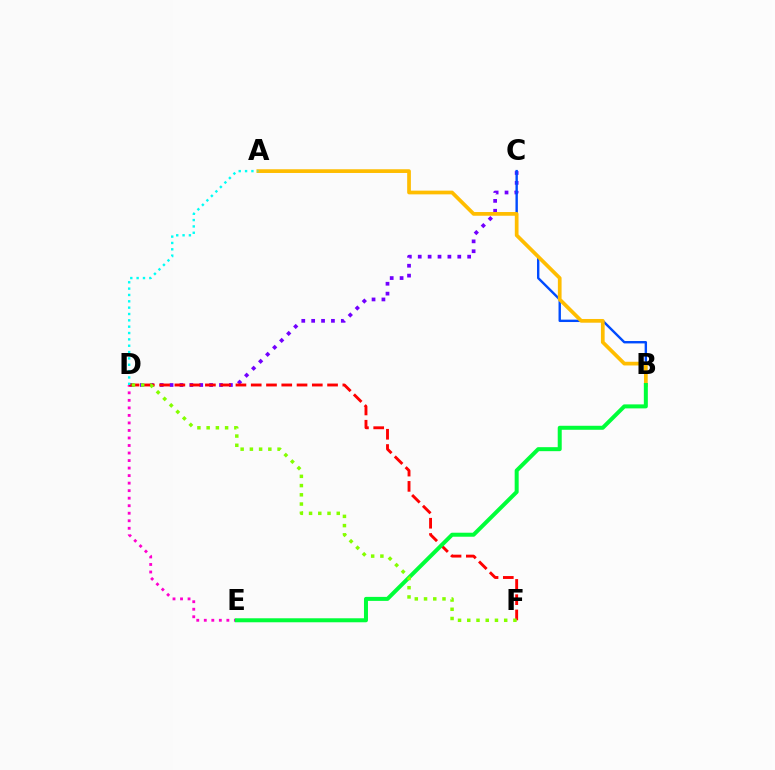{('C', 'D'): [{'color': '#7200ff', 'line_style': 'dotted', 'thickness': 2.69}], ('D', 'E'): [{'color': '#ff00cf', 'line_style': 'dotted', 'thickness': 2.04}], ('B', 'C'): [{'color': '#004bff', 'line_style': 'solid', 'thickness': 1.72}], ('A', 'B'): [{'color': '#ffbd00', 'line_style': 'solid', 'thickness': 2.67}], ('D', 'F'): [{'color': '#ff0000', 'line_style': 'dashed', 'thickness': 2.07}, {'color': '#84ff00', 'line_style': 'dotted', 'thickness': 2.51}], ('B', 'E'): [{'color': '#00ff39', 'line_style': 'solid', 'thickness': 2.88}], ('A', 'D'): [{'color': '#00fff6', 'line_style': 'dotted', 'thickness': 1.72}]}